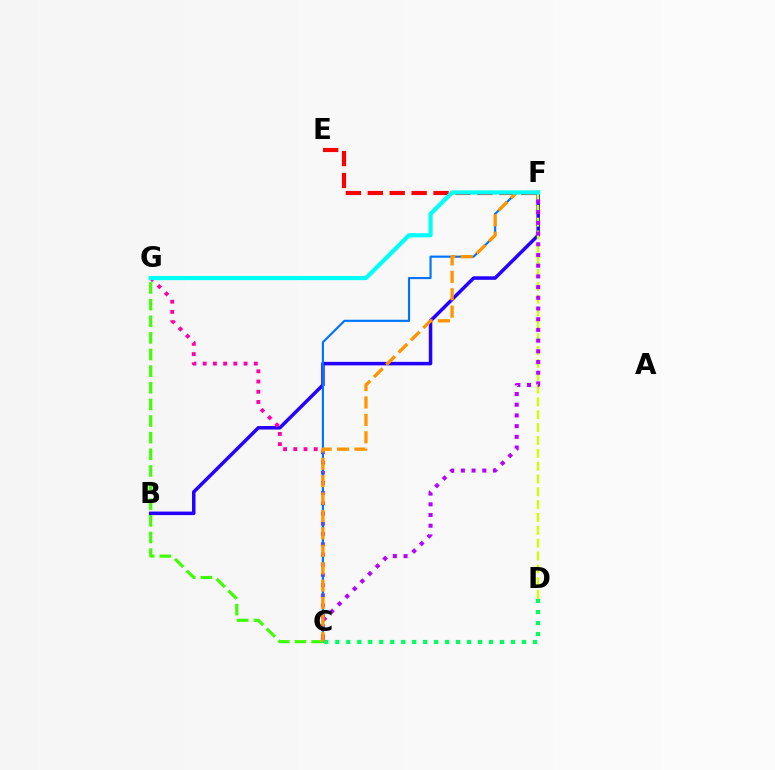{('E', 'F'): [{'color': '#ff0000', 'line_style': 'dashed', 'thickness': 2.98}], ('B', 'F'): [{'color': '#2500ff', 'line_style': 'solid', 'thickness': 2.53}], ('C', 'G'): [{'color': '#ff00ac', 'line_style': 'dotted', 'thickness': 2.78}, {'color': '#3dff00', 'line_style': 'dashed', 'thickness': 2.26}], ('C', 'F'): [{'color': '#0074ff', 'line_style': 'solid', 'thickness': 1.55}, {'color': '#b900ff', 'line_style': 'dotted', 'thickness': 2.91}, {'color': '#ff9400', 'line_style': 'dashed', 'thickness': 2.36}], ('D', 'F'): [{'color': '#d1ff00', 'line_style': 'dashed', 'thickness': 1.74}], ('F', 'G'): [{'color': '#00fff6', 'line_style': 'solid', 'thickness': 3.0}], ('C', 'D'): [{'color': '#00ff5c', 'line_style': 'dotted', 'thickness': 2.98}]}